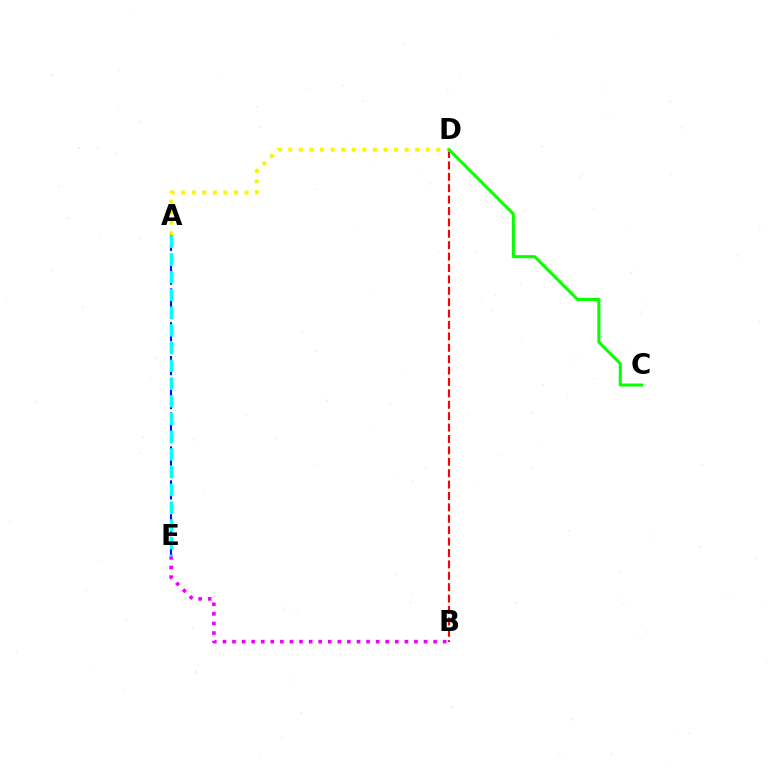{('B', 'E'): [{'color': '#ee00ff', 'line_style': 'dotted', 'thickness': 2.6}], ('B', 'D'): [{'color': '#ff0000', 'line_style': 'dashed', 'thickness': 1.55}], ('A', 'E'): [{'color': '#0010ff', 'line_style': 'dashed', 'thickness': 1.54}, {'color': '#00fff6', 'line_style': 'dashed', 'thickness': 2.41}], ('A', 'D'): [{'color': '#fcf500', 'line_style': 'dotted', 'thickness': 2.87}], ('C', 'D'): [{'color': '#08ff00', 'line_style': 'solid', 'thickness': 2.18}]}